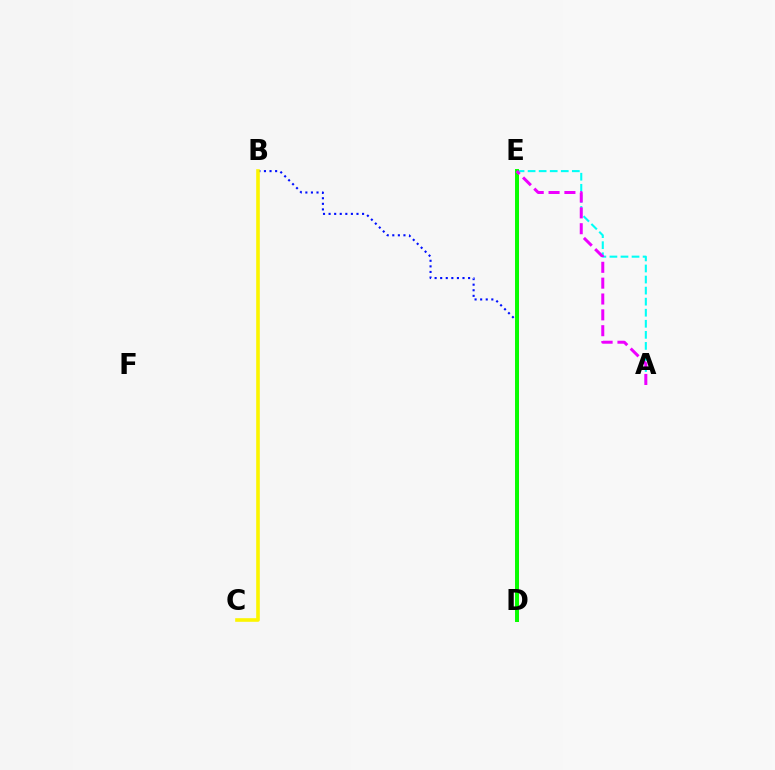{('B', 'D'): [{'color': '#0010ff', 'line_style': 'dotted', 'thickness': 1.52}], ('A', 'E'): [{'color': '#00fff6', 'line_style': 'dashed', 'thickness': 1.5}, {'color': '#ee00ff', 'line_style': 'dashed', 'thickness': 2.15}], ('D', 'E'): [{'color': '#ff0000', 'line_style': 'solid', 'thickness': 1.96}, {'color': '#08ff00', 'line_style': 'solid', 'thickness': 2.85}], ('B', 'C'): [{'color': '#fcf500', 'line_style': 'solid', 'thickness': 2.6}]}